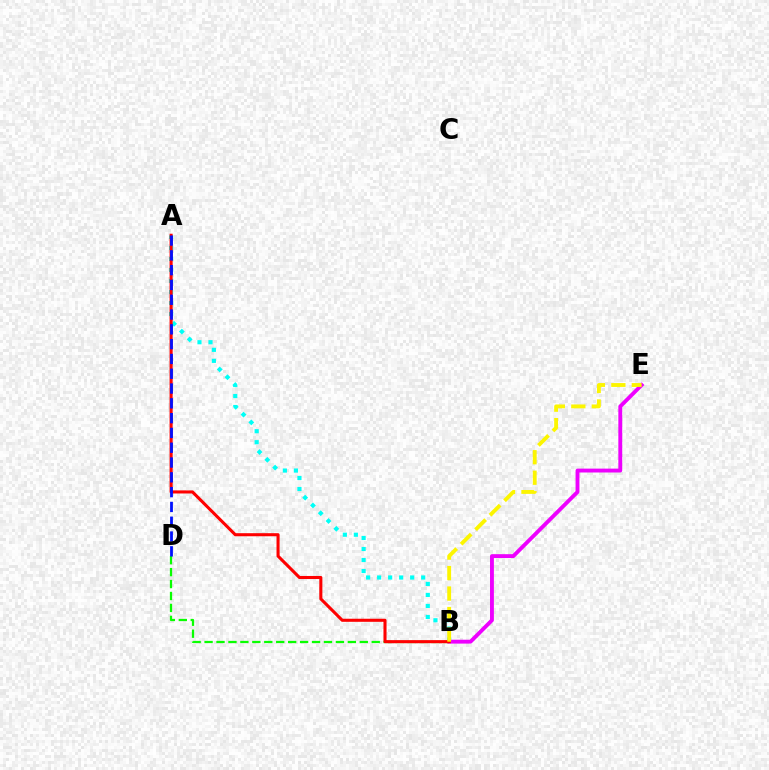{('A', 'B'): [{'color': '#00fff6', 'line_style': 'dotted', 'thickness': 2.99}, {'color': '#ff0000', 'line_style': 'solid', 'thickness': 2.21}], ('B', 'E'): [{'color': '#ee00ff', 'line_style': 'solid', 'thickness': 2.79}, {'color': '#fcf500', 'line_style': 'dashed', 'thickness': 2.78}], ('B', 'D'): [{'color': '#08ff00', 'line_style': 'dashed', 'thickness': 1.62}], ('A', 'D'): [{'color': '#0010ff', 'line_style': 'dashed', 'thickness': 2.01}]}